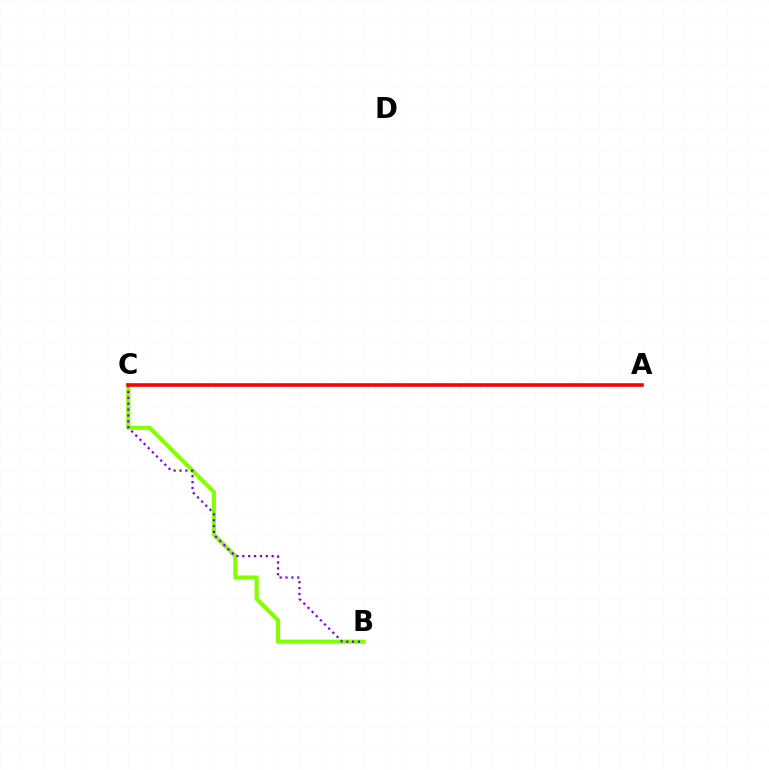{('B', 'C'): [{'color': '#84ff00', 'line_style': 'solid', 'thickness': 2.96}, {'color': '#7200ff', 'line_style': 'dotted', 'thickness': 1.6}], ('A', 'C'): [{'color': '#00fff6', 'line_style': 'dotted', 'thickness': 1.89}, {'color': '#ff0000', 'line_style': 'solid', 'thickness': 2.59}]}